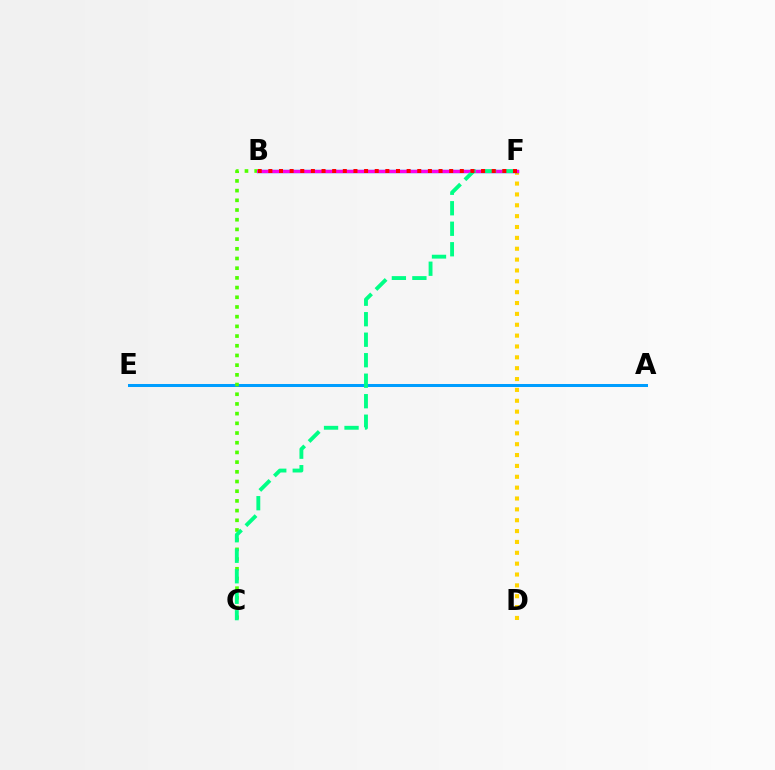{('D', 'F'): [{'color': '#ffd500', 'line_style': 'dotted', 'thickness': 2.95}], ('B', 'F'): [{'color': '#3700ff', 'line_style': 'solid', 'thickness': 2.43}, {'color': '#ff00ed', 'line_style': 'solid', 'thickness': 2.11}, {'color': '#ff0000', 'line_style': 'dotted', 'thickness': 2.89}], ('A', 'E'): [{'color': '#009eff', 'line_style': 'solid', 'thickness': 2.16}], ('B', 'C'): [{'color': '#4fff00', 'line_style': 'dotted', 'thickness': 2.63}], ('C', 'F'): [{'color': '#00ff86', 'line_style': 'dashed', 'thickness': 2.78}]}